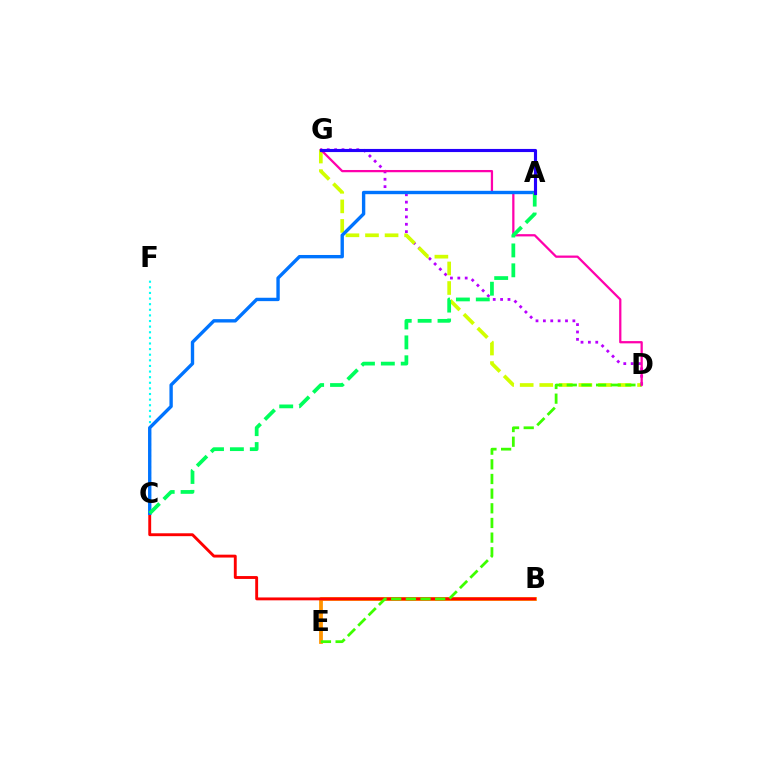{('D', 'G'): [{'color': '#b900ff', 'line_style': 'dotted', 'thickness': 2.0}, {'color': '#d1ff00', 'line_style': 'dashed', 'thickness': 2.66}, {'color': '#ff00ac', 'line_style': 'solid', 'thickness': 1.62}], ('B', 'E'): [{'color': '#ff9400', 'line_style': 'solid', 'thickness': 2.72}], ('B', 'C'): [{'color': '#ff0000', 'line_style': 'solid', 'thickness': 2.07}], ('C', 'F'): [{'color': '#00fff6', 'line_style': 'dotted', 'thickness': 1.53}], ('D', 'E'): [{'color': '#3dff00', 'line_style': 'dashed', 'thickness': 1.99}], ('A', 'C'): [{'color': '#0074ff', 'line_style': 'solid', 'thickness': 2.43}, {'color': '#00ff5c', 'line_style': 'dashed', 'thickness': 2.7}], ('A', 'G'): [{'color': '#2500ff', 'line_style': 'solid', 'thickness': 2.25}]}